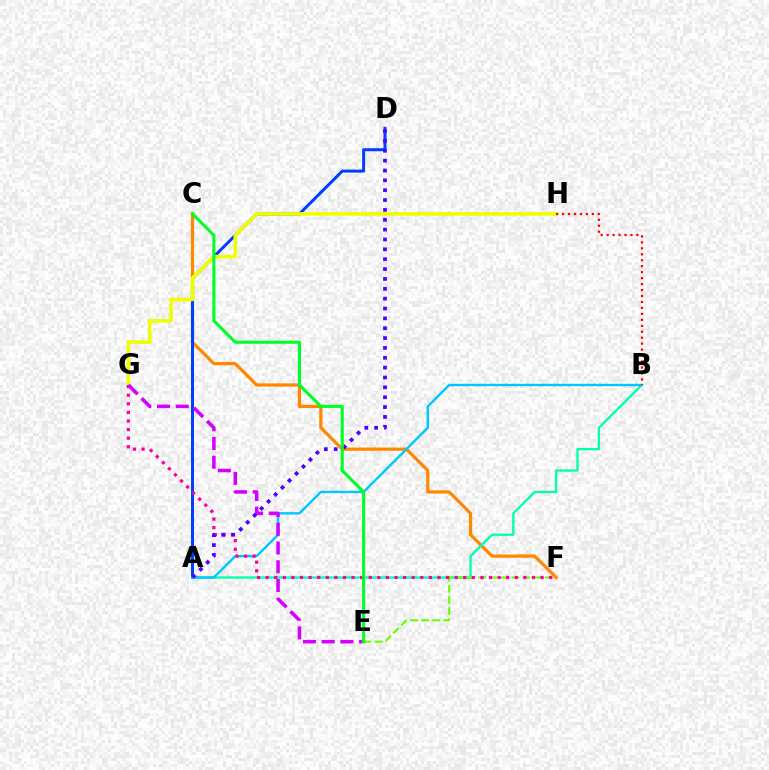{('C', 'F'): [{'color': '#ff8800', 'line_style': 'solid', 'thickness': 2.31}], ('A', 'D'): [{'color': '#003fff', 'line_style': 'solid', 'thickness': 2.17}, {'color': '#4f00ff', 'line_style': 'dotted', 'thickness': 2.68}], ('A', 'B'): [{'color': '#00ffaf', 'line_style': 'solid', 'thickness': 1.66}, {'color': '#00c7ff', 'line_style': 'solid', 'thickness': 1.72}], ('G', 'H'): [{'color': '#eeff00', 'line_style': 'solid', 'thickness': 2.57}], ('E', 'F'): [{'color': '#66ff00', 'line_style': 'dashed', 'thickness': 1.51}], ('F', 'G'): [{'color': '#ff00a0', 'line_style': 'dotted', 'thickness': 2.33}], ('B', 'H'): [{'color': '#ff0000', 'line_style': 'dotted', 'thickness': 1.62}], ('E', 'G'): [{'color': '#d600ff', 'line_style': 'dashed', 'thickness': 2.55}], ('C', 'E'): [{'color': '#00ff27', 'line_style': 'solid', 'thickness': 2.22}]}